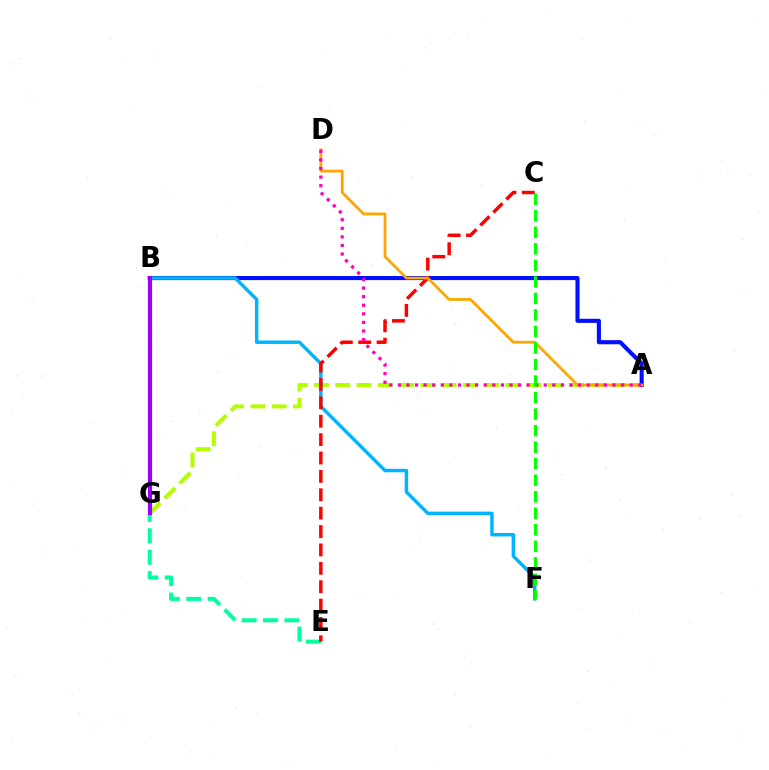{('A', 'G'): [{'color': '#b3ff00', 'line_style': 'dashed', 'thickness': 2.89}], ('E', 'G'): [{'color': '#00ff9d', 'line_style': 'dashed', 'thickness': 2.91}], ('A', 'B'): [{'color': '#0010ff', 'line_style': 'solid', 'thickness': 2.96}], ('B', 'F'): [{'color': '#00b5ff', 'line_style': 'solid', 'thickness': 2.48}], ('C', 'E'): [{'color': '#ff0000', 'line_style': 'dashed', 'thickness': 2.5}], ('A', 'D'): [{'color': '#ffa500', 'line_style': 'solid', 'thickness': 1.97}, {'color': '#ff00bd', 'line_style': 'dotted', 'thickness': 2.33}], ('B', 'G'): [{'color': '#9b00ff', 'line_style': 'solid', 'thickness': 2.99}], ('C', 'F'): [{'color': '#08ff00', 'line_style': 'dashed', 'thickness': 2.25}]}